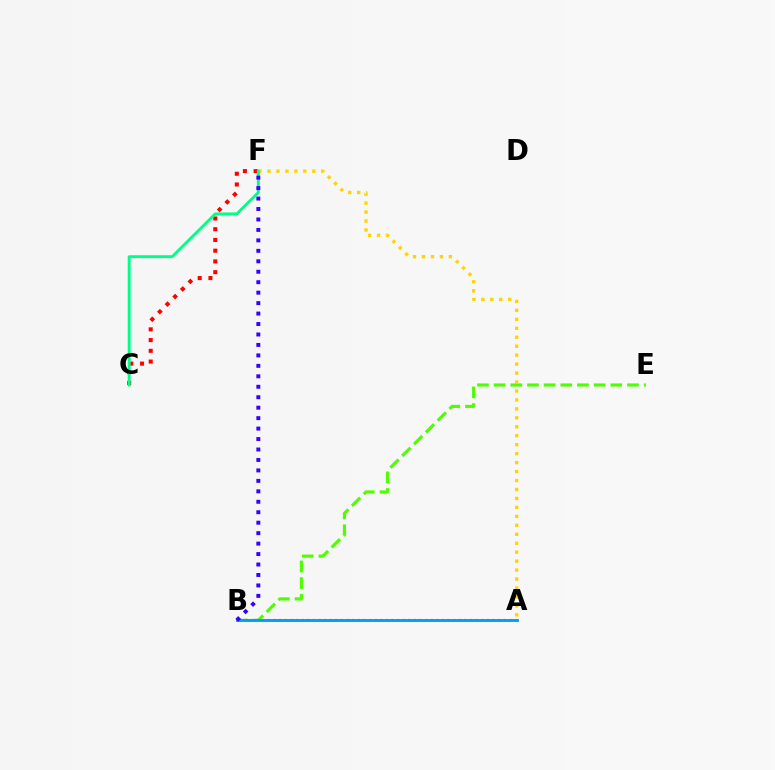{('C', 'F'): [{'color': '#ff0000', 'line_style': 'dotted', 'thickness': 2.92}, {'color': '#00ff86', 'line_style': 'solid', 'thickness': 2.07}], ('B', 'E'): [{'color': '#4fff00', 'line_style': 'dashed', 'thickness': 2.27}], ('A', 'B'): [{'color': '#ff00ed', 'line_style': 'dotted', 'thickness': 1.52}, {'color': '#009eff', 'line_style': 'solid', 'thickness': 2.1}], ('A', 'F'): [{'color': '#ffd500', 'line_style': 'dotted', 'thickness': 2.43}], ('B', 'F'): [{'color': '#3700ff', 'line_style': 'dotted', 'thickness': 2.84}]}